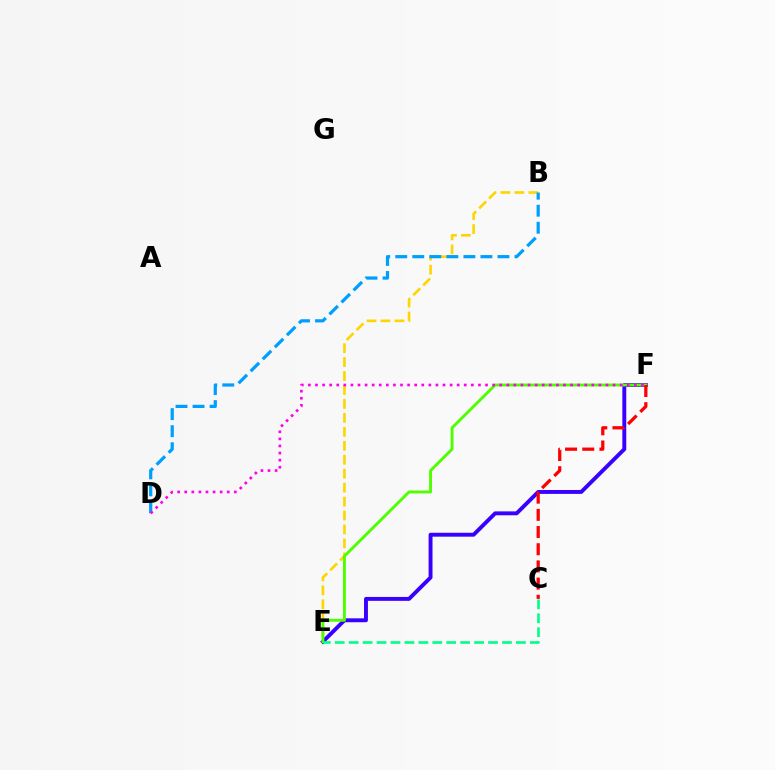{('B', 'E'): [{'color': '#ffd500', 'line_style': 'dashed', 'thickness': 1.89}], ('E', 'F'): [{'color': '#3700ff', 'line_style': 'solid', 'thickness': 2.81}, {'color': '#4fff00', 'line_style': 'solid', 'thickness': 2.09}], ('B', 'D'): [{'color': '#009eff', 'line_style': 'dashed', 'thickness': 2.31}], ('C', 'F'): [{'color': '#ff0000', 'line_style': 'dashed', 'thickness': 2.34}], ('C', 'E'): [{'color': '#00ff86', 'line_style': 'dashed', 'thickness': 1.89}], ('D', 'F'): [{'color': '#ff00ed', 'line_style': 'dotted', 'thickness': 1.93}]}